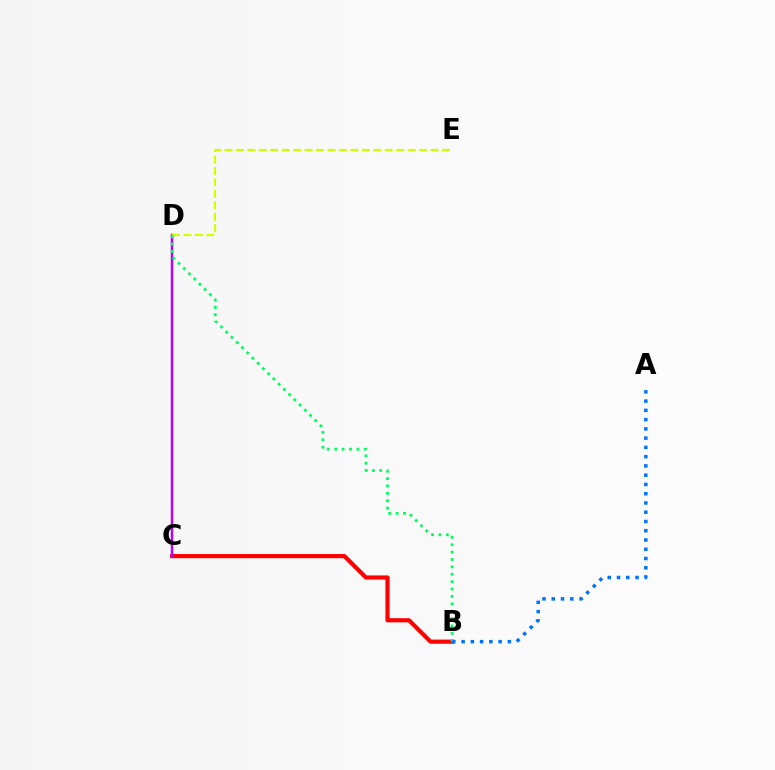{('B', 'C'): [{'color': '#ff0000', 'line_style': 'solid', 'thickness': 3.0}], ('C', 'D'): [{'color': '#b900ff', 'line_style': 'solid', 'thickness': 1.78}], ('D', 'E'): [{'color': '#d1ff00', 'line_style': 'dashed', 'thickness': 1.56}], ('B', 'D'): [{'color': '#00ff5c', 'line_style': 'dotted', 'thickness': 2.01}], ('A', 'B'): [{'color': '#0074ff', 'line_style': 'dotted', 'thickness': 2.52}]}